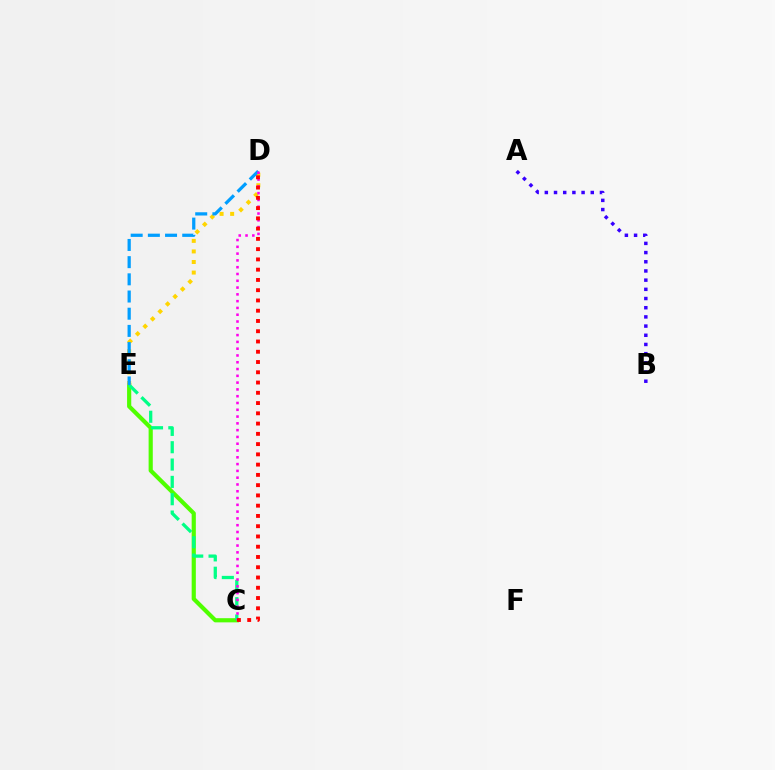{('C', 'E'): [{'color': '#4fff00', 'line_style': 'solid', 'thickness': 3.0}, {'color': '#00ff86', 'line_style': 'dashed', 'thickness': 2.35}], ('D', 'E'): [{'color': '#ffd500', 'line_style': 'dotted', 'thickness': 2.87}, {'color': '#009eff', 'line_style': 'dashed', 'thickness': 2.33}], ('A', 'B'): [{'color': '#3700ff', 'line_style': 'dotted', 'thickness': 2.5}], ('C', 'D'): [{'color': '#ff00ed', 'line_style': 'dotted', 'thickness': 1.84}, {'color': '#ff0000', 'line_style': 'dotted', 'thickness': 2.79}]}